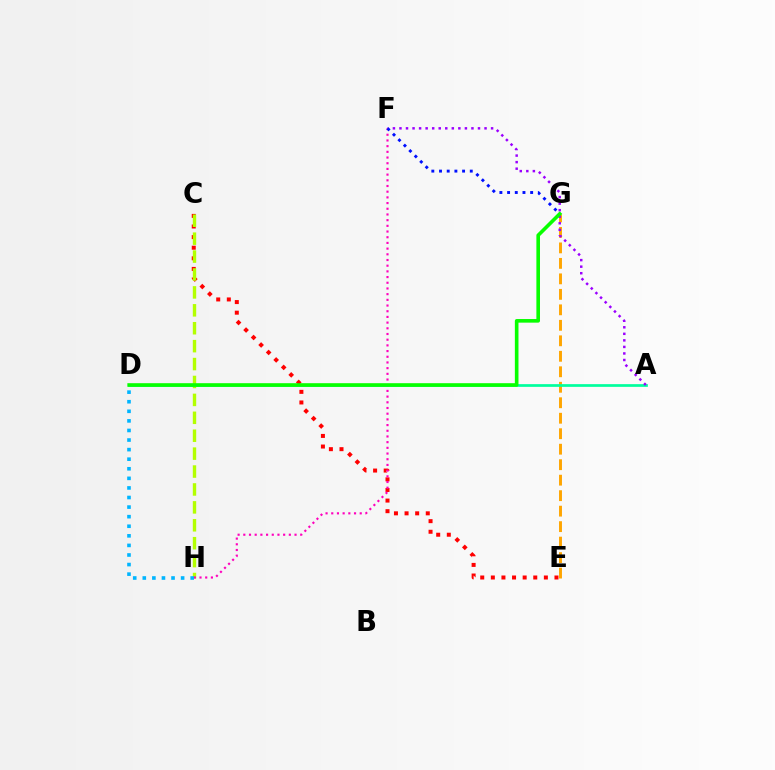{('C', 'E'): [{'color': '#ff0000', 'line_style': 'dotted', 'thickness': 2.88}], ('E', 'G'): [{'color': '#ffa500', 'line_style': 'dashed', 'thickness': 2.1}], ('C', 'H'): [{'color': '#b3ff00', 'line_style': 'dashed', 'thickness': 2.43}], ('F', 'H'): [{'color': '#ff00bd', 'line_style': 'dotted', 'thickness': 1.55}], ('A', 'D'): [{'color': '#00ff9d', 'line_style': 'solid', 'thickness': 1.95}], ('D', 'H'): [{'color': '#00b5ff', 'line_style': 'dotted', 'thickness': 2.6}], ('A', 'F'): [{'color': '#9b00ff', 'line_style': 'dotted', 'thickness': 1.78}], ('F', 'G'): [{'color': '#0010ff', 'line_style': 'dotted', 'thickness': 2.09}], ('D', 'G'): [{'color': '#08ff00', 'line_style': 'solid', 'thickness': 2.6}]}